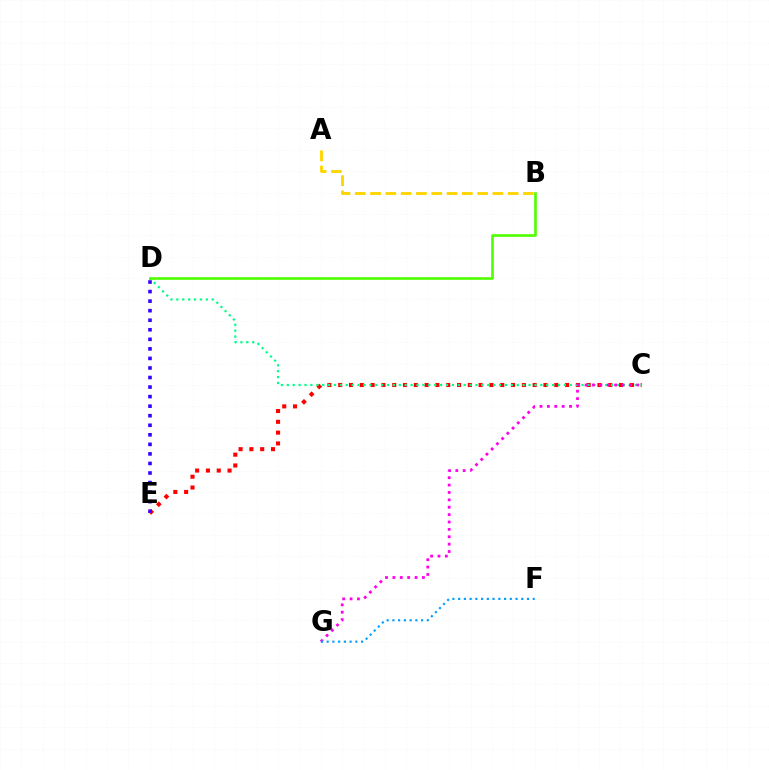{('C', 'E'): [{'color': '#ff0000', 'line_style': 'dotted', 'thickness': 2.94}], ('D', 'E'): [{'color': '#3700ff', 'line_style': 'dotted', 'thickness': 2.59}], ('C', 'D'): [{'color': '#00ff86', 'line_style': 'dotted', 'thickness': 1.6}], ('B', 'D'): [{'color': '#4fff00', 'line_style': 'solid', 'thickness': 1.9}], ('C', 'G'): [{'color': '#ff00ed', 'line_style': 'dotted', 'thickness': 2.01}], ('F', 'G'): [{'color': '#009eff', 'line_style': 'dotted', 'thickness': 1.56}], ('A', 'B'): [{'color': '#ffd500', 'line_style': 'dashed', 'thickness': 2.08}]}